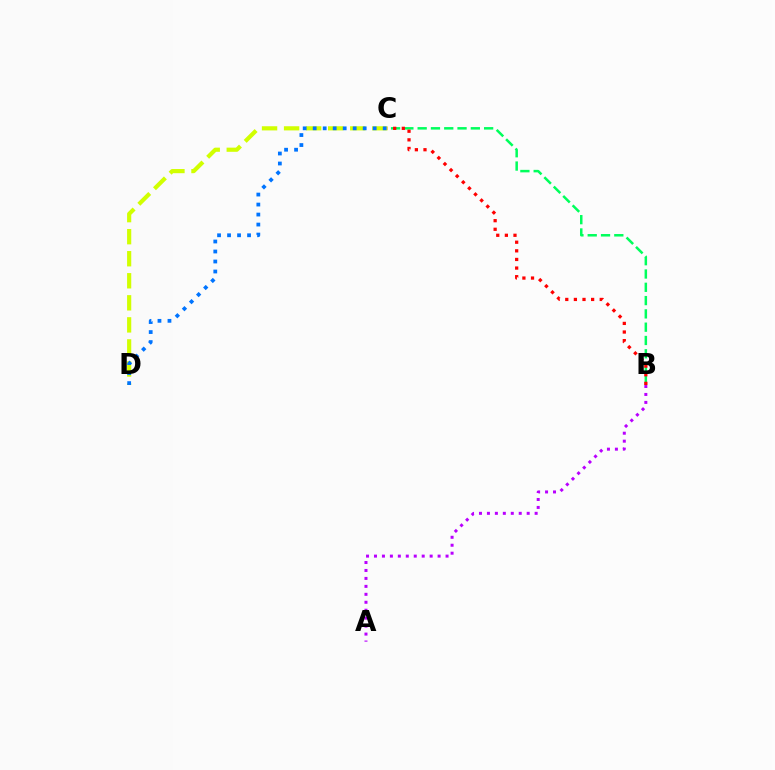{('B', 'C'): [{'color': '#00ff5c', 'line_style': 'dashed', 'thickness': 1.81}, {'color': '#ff0000', 'line_style': 'dotted', 'thickness': 2.34}], ('C', 'D'): [{'color': '#d1ff00', 'line_style': 'dashed', 'thickness': 3.0}, {'color': '#0074ff', 'line_style': 'dotted', 'thickness': 2.72}], ('A', 'B'): [{'color': '#b900ff', 'line_style': 'dotted', 'thickness': 2.16}]}